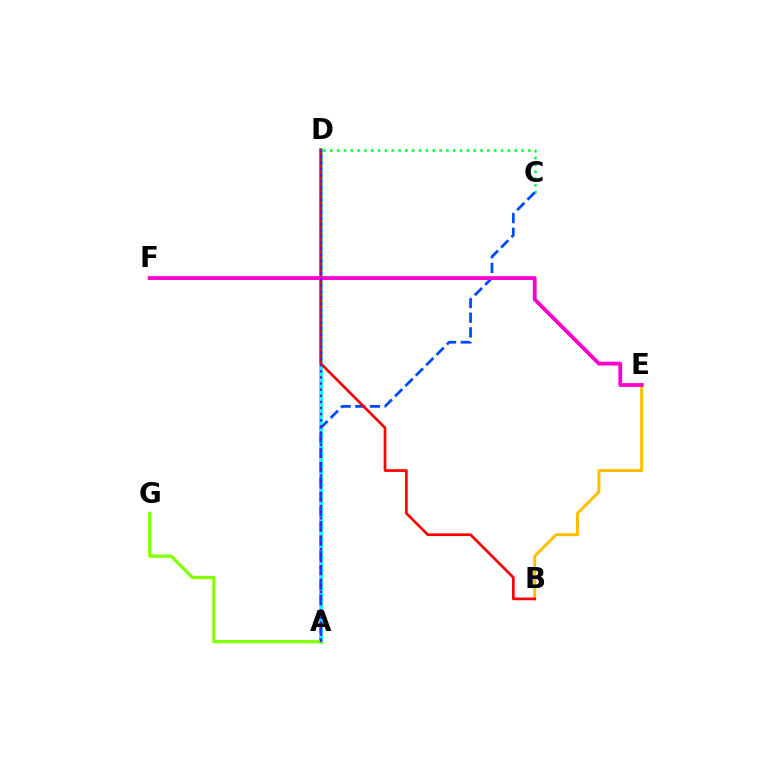{('C', 'D'): [{'color': '#00ff39', 'line_style': 'dotted', 'thickness': 1.86}], ('B', 'E'): [{'color': '#ffbd00', 'line_style': 'solid', 'thickness': 2.12}], ('A', 'D'): [{'color': '#00fff6', 'line_style': 'solid', 'thickness': 2.64}, {'color': '#7200ff', 'line_style': 'dotted', 'thickness': 1.66}], ('A', 'C'): [{'color': '#004bff', 'line_style': 'dashed', 'thickness': 1.99}], ('B', 'D'): [{'color': '#ff0000', 'line_style': 'solid', 'thickness': 1.94}], ('E', 'F'): [{'color': '#ff00cf', 'line_style': 'solid', 'thickness': 2.73}], ('A', 'G'): [{'color': '#84ff00', 'line_style': 'solid', 'thickness': 2.37}]}